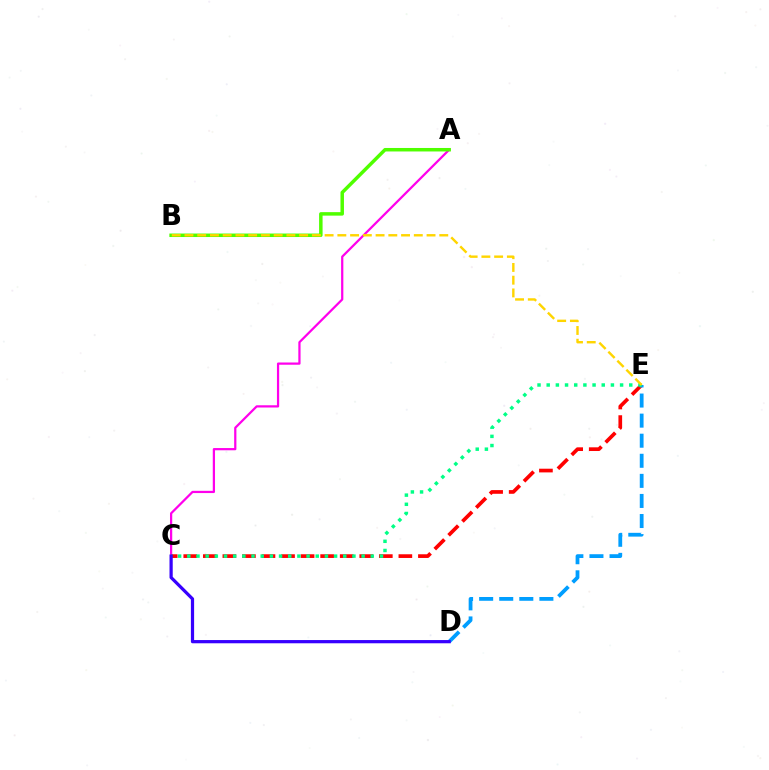{('A', 'C'): [{'color': '#ff00ed', 'line_style': 'solid', 'thickness': 1.61}], ('C', 'E'): [{'color': '#ff0000', 'line_style': 'dashed', 'thickness': 2.66}, {'color': '#00ff86', 'line_style': 'dotted', 'thickness': 2.49}], ('A', 'B'): [{'color': '#4fff00', 'line_style': 'solid', 'thickness': 2.51}], ('D', 'E'): [{'color': '#009eff', 'line_style': 'dashed', 'thickness': 2.73}], ('C', 'D'): [{'color': '#3700ff', 'line_style': 'solid', 'thickness': 2.32}], ('B', 'E'): [{'color': '#ffd500', 'line_style': 'dashed', 'thickness': 1.73}]}